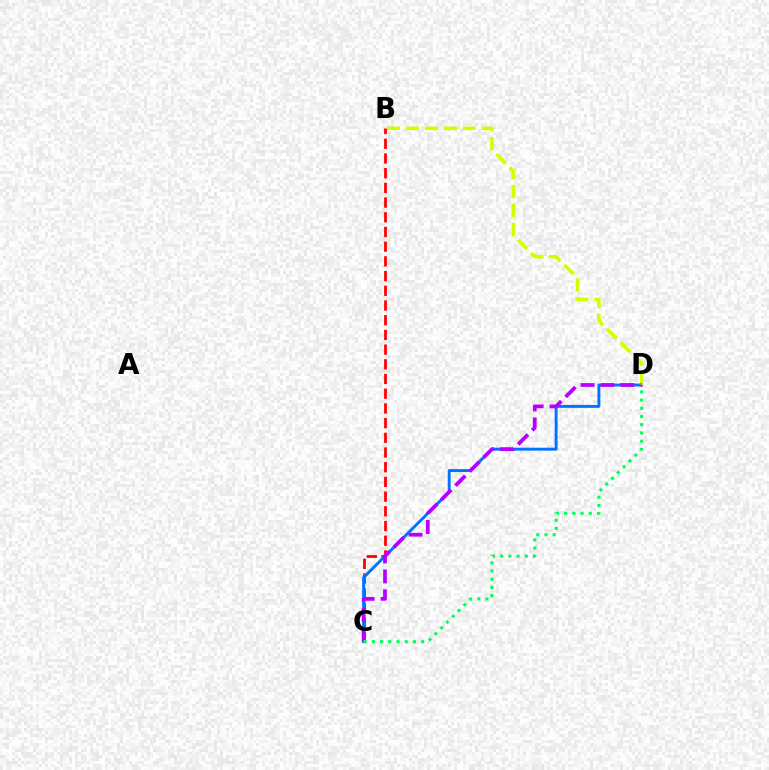{('B', 'C'): [{'color': '#ff0000', 'line_style': 'dashed', 'thickness': 2.0}], ('C', 'D'): [{'color': '#0074ff', 'line_style': 'solid', 'thickness': 2.1}, {'color': '#b900ff', 'line_style': 'dashed', 'thickness': 2.71}, {'color': '#00ff5c', 'line_style': 'dotted', 'thickness': 2.23}], ('B', 'D'): [{'color': '#d1ff00', 'line_style': 'dashed', 'thickness': 2.57}]}